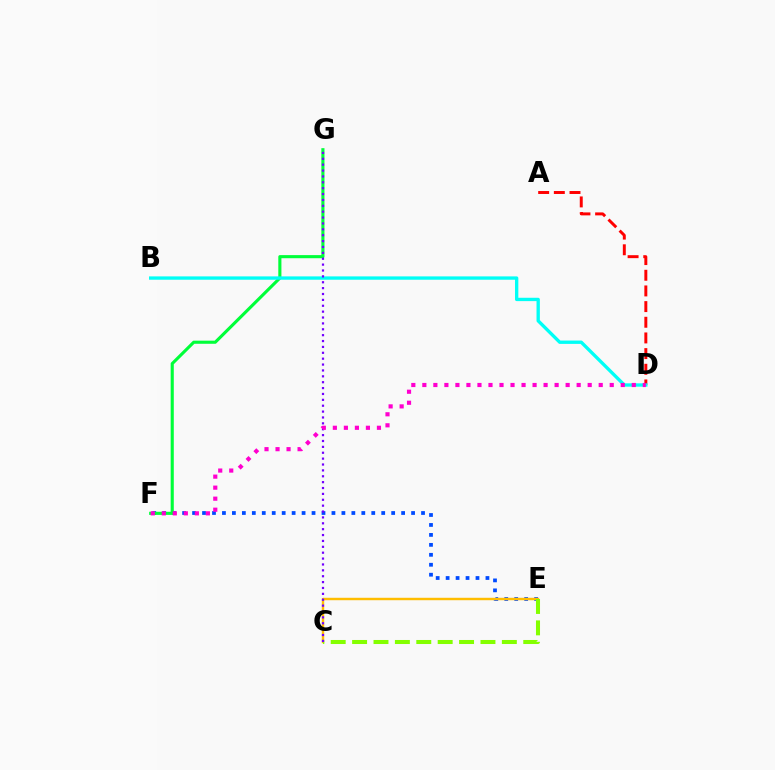{('A', 'D'): [{'color': '#ff0000', 'line_style': 'dashed', 'thickness': 2.13}], ('E', 'F'): [{'color': '#004bff', 'line_style': 'dotted', 'thickness': 2.7}], ('F', 'G'): [{'color': '#00ff39', 'line_style': 'solid', 'thickness': 2.24}], ('C', 'E'): [{'color': '#ffbd00', 'line_style': 'solid', 'thickness': 1.76}, {'color': '#84ff00', 'line_style': 'dashed', 'thickness': 2.91}], ('B', 'D'): [{'color': '#00fff6', 'line_style': 'solid', 'thickness': 2.41}], ('C', 'G'): [{'color': '#7200ff', 'line_style': 'dotted', 'thickness': 1.6}], ('D', 'F'): [{'color': '#ff00cf', 'line_style': 'dotted', 'thickness': 2.99}]}